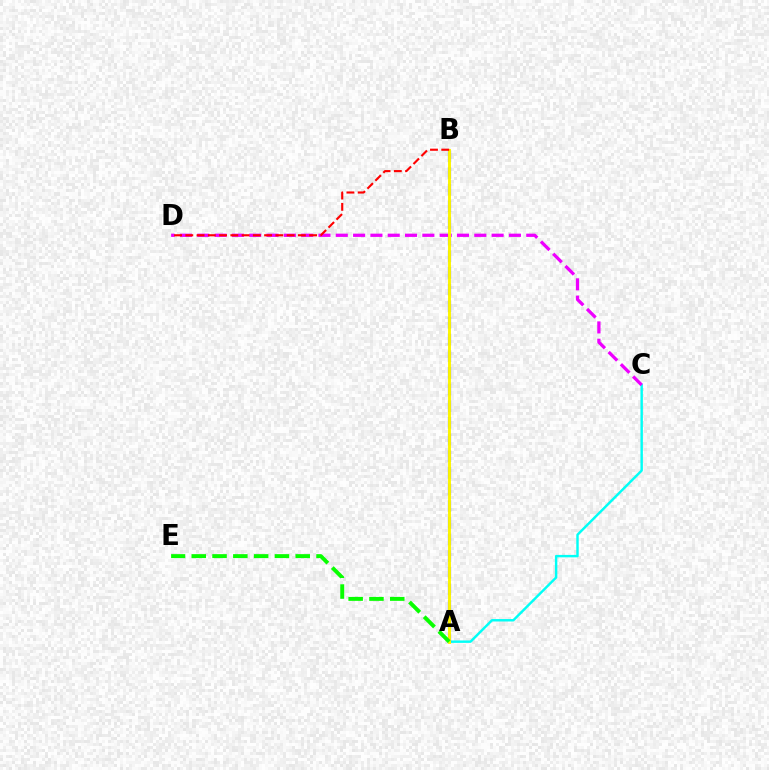{('A', 'C'): [{'color': '#00fff6', 'line_style': 'solid', 'thickness': 1.75}], ('C', 'D'): [{'color': '#ee00ff', 'line_style': 'dashed', 'thickness': 2.35}], ('A', 'B'): [{'color': '#0010ff', 'line_style': 'dashed', 'thickness': 2.26}, {'color': '#fcf500', 'line_style': 'solid', 'thickness': 2.1}], ('A', 'E'): [{'color': '#08ff00', 'line_style': 'dashed', 'thickness': 2.82}], ('B', 'D'): [{'color': '#ff0000', 'line_style': 'dashed', 'thickness': 1.53}]}